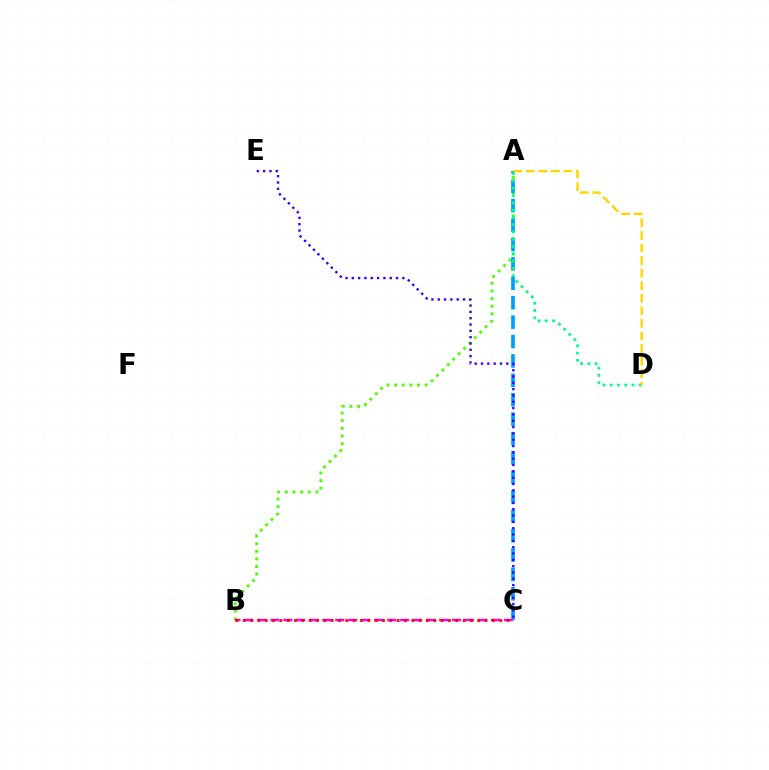{('A', 'B'): [{'color': '#4fff00', 'line_style': 'dotted', 'thickness': 2.08}], ('A', 'C'): [{'color': '#009eff', 'line_style': 'dashed', 'thickness': 2.64}], ('B', 'C'): [{'color': '#ff00ed', 'line_style': 'dashed', 'thickness': 1.76}, {'color': '#ff0000', 'line_style': 'dotted', 'thickness': 1.99}], ('C', 'E'): [{'color': '#3700ff', 'line_style': 'dotted', 'thickness': 1.72}], ('A', 'D'): [{'color': '#00ff86', 'line_style': 'dotted', 'thickness': 1.98}, {'color': '#ffd500', 'line_style': 'dashed', 'thickness': 1.71}]}